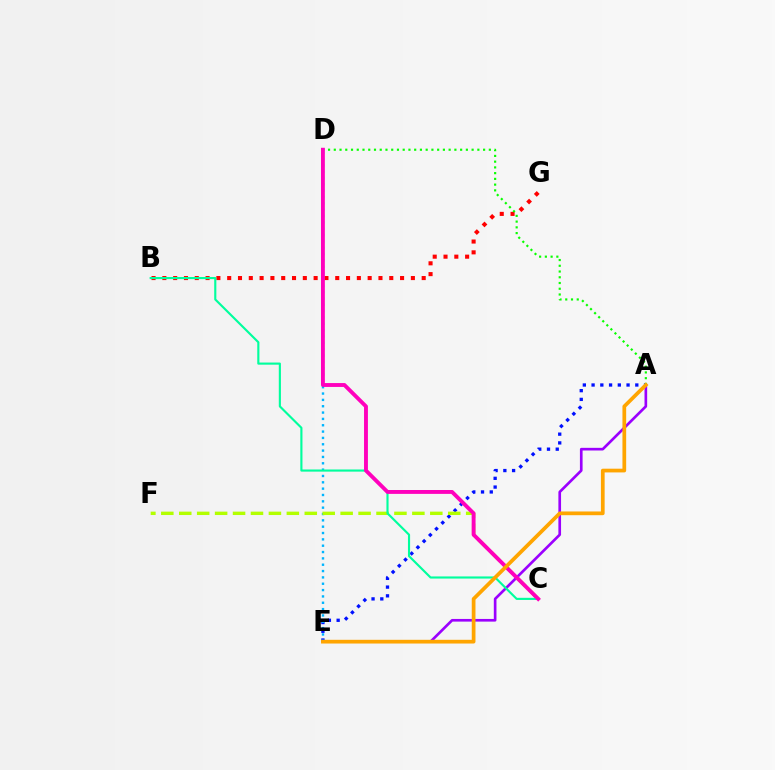{('A', 'E'): [{'color': '#9b00ff', 'line_style': 'solid', 'thickness': 1.92}, {'color': '#0010ff', 'line_style': 'dotted', 'thickness': 2.38}, {'color': '#ffa500', 'line_style': 'solid', 'thickness': 2.68}], ('D', 'E'): [{'color': '#00b5ff', 'line_style': 'dotted', 'thickness': 1.72}], ('B', 'G'): [{'color': '#ff0000', 'line_style': 'dotted', 'thickness': 2.94}], ('C', 'F'): [{'color': '#b3ff00', 'line_style': 'dashed', 'thickness': 2.44}], ('B', 'C'): [{'color': '#00ff9d', 'line_style': 'solid', 'thickness': 1.54}], ('A', 'D'): [{'color': '#08ff00', 'line_style': 'dotted', 'thickness': 1.56}], ('C', 'D'): [{'color': '#ff00bd', 'line_style': 'solid', 'thickness': 2.79}]}